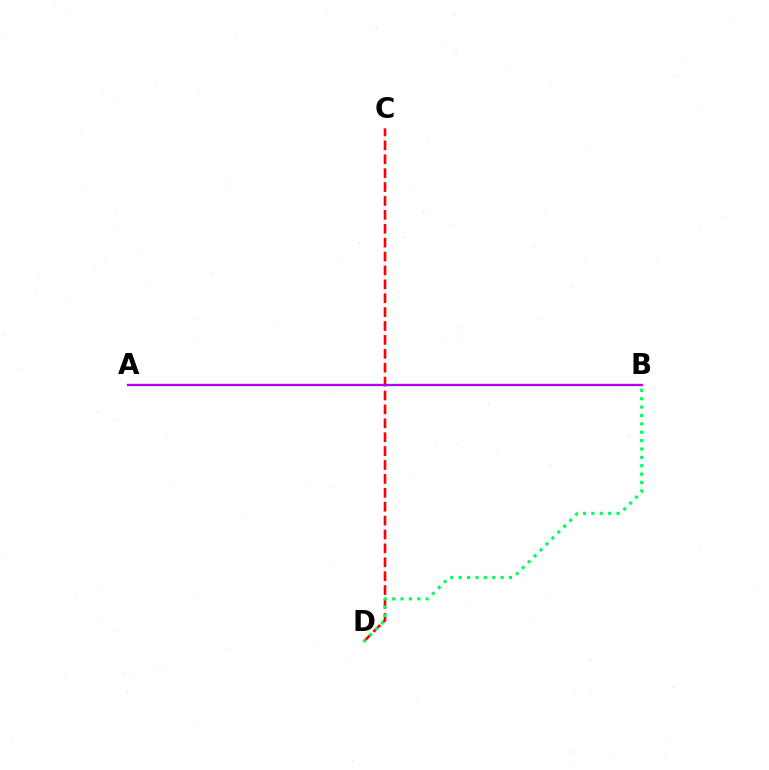{('A', 'B'): [{'color': '#d1ff00', 'line_style': 'solid', 'thickness': 1.59}, {'color': '#0074ff', 'line_style': 'solid', 'thickness': 1.61}, {'color': '#b900ff', 'line_style': 'solid', 'thickness': 1.5}], ('C', 'D'): [{'color': '#ff0000', 'line_style': 'dashed', 'thickness': 1.89}], ('B', 'D'): [{'color': '#00ff5c', 'line_style': 'dotted', 'thickness': 2.28}]}